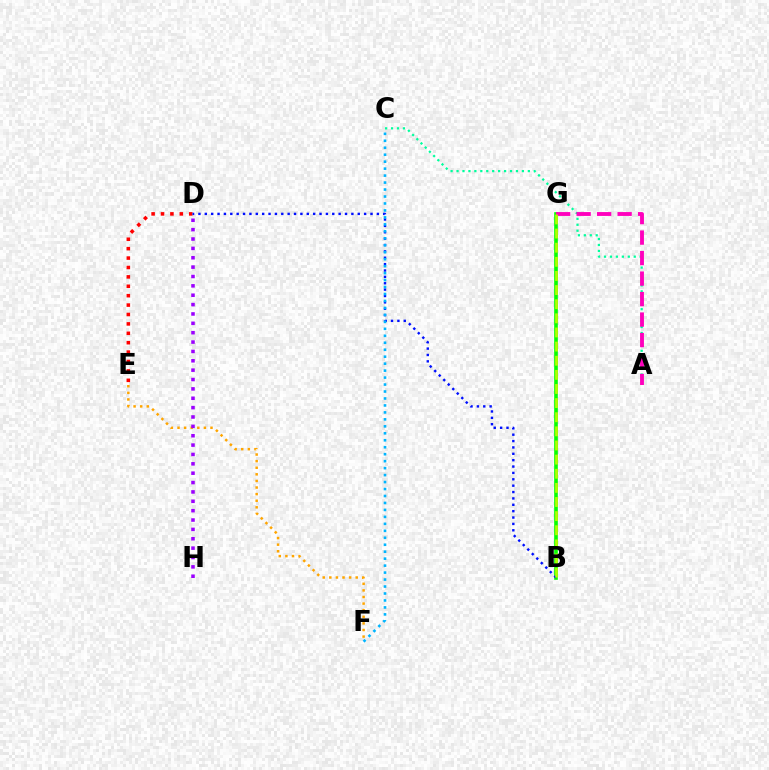{('D', 'E'): [{'color': '#ff0000', 'line_style': 'dotted', 'thickness': 2.56}], ('E', 'F'): [{'color': '#ffa500', 'line_style': 'dotted', 'thickness': 1.79}], ('A', 'C'): [{'color': '#00ff9d', 'line_style': 'dotted', 'thickness': 1.61}], ('B', 'G'): [{'color': '#08ff00', 'line_style': 'solid', 'thickness': 2.62}, {'color': '#b3ff00', 'line_style': 'dashed', 'thickness': 1.92}], ('B', 'D'): [{'color': '#0010ff', 'line_style': 'dotted', 'thickness': 1.73}], ('C', 'F'): [{'color': '#00b5ff', 'line_style': 'dotted', 'thickness': 1.89}], ('A', 'G'): [{'color': '#ff00bd', 'line_style': 'dashed', 'thickness': 2.78}], ('D', 'H'): [{'color': '#9b00ff', 'line_style': 'dotted', 'thickness': 2.55}]}